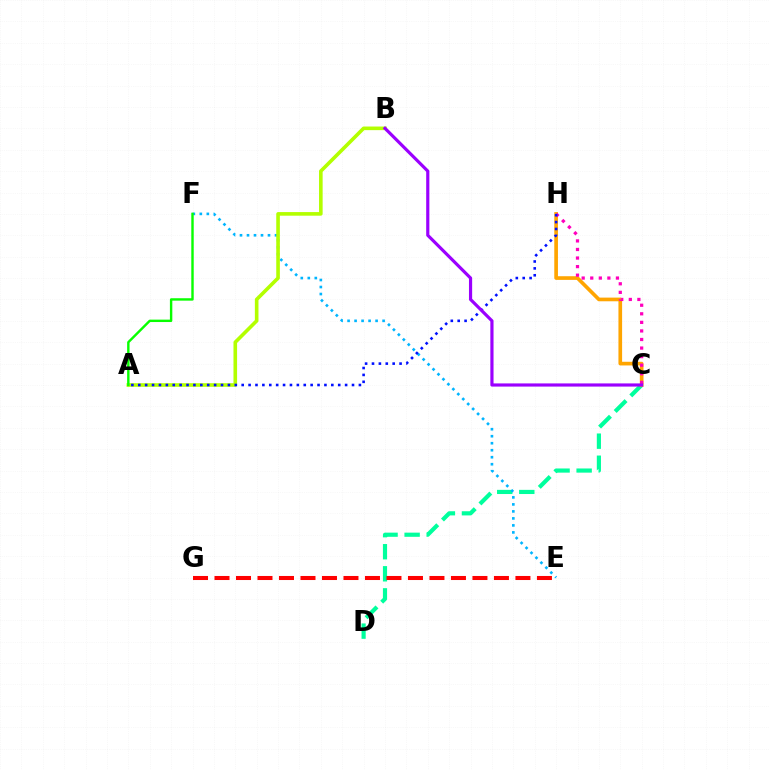{('C', 'D'): [{'color': '#00ff9d', 'line_style': 'dashed', 'thickness': 3.0}], ('E', 'F'): [{'color': '#00b5ff', 'line_style': 'dotted', 'thickness': 1.9}], ('E', 'G'): [{'color': '#ff0000', 'line_style': 'dashed', 'thickness': 2.92}], ('A', 'B'): [{'color': '#b3ff00', 'line_style': 'solid', 'thickness': 2.6}], ('C', 'H'): [{'color': '#ffa500', 'line_style': 'solid', 'thickness': 2.64}, {'color': '#ff00bd', 'line_style': 'dotted', 'thickness': 2.33}], ('A', 'H'): [{'color': '#0010ff', 'line_style': 'dotted', 'thickness': 1.87}], ('B', 'C'): [{'color': '#9b00ff', 'line_style': 'solid', 'thickness': 2.29}], ('A', 'F'): [{'color': '#08ff00', 'line_style': 'solid', 'thickness': 1.74}]}